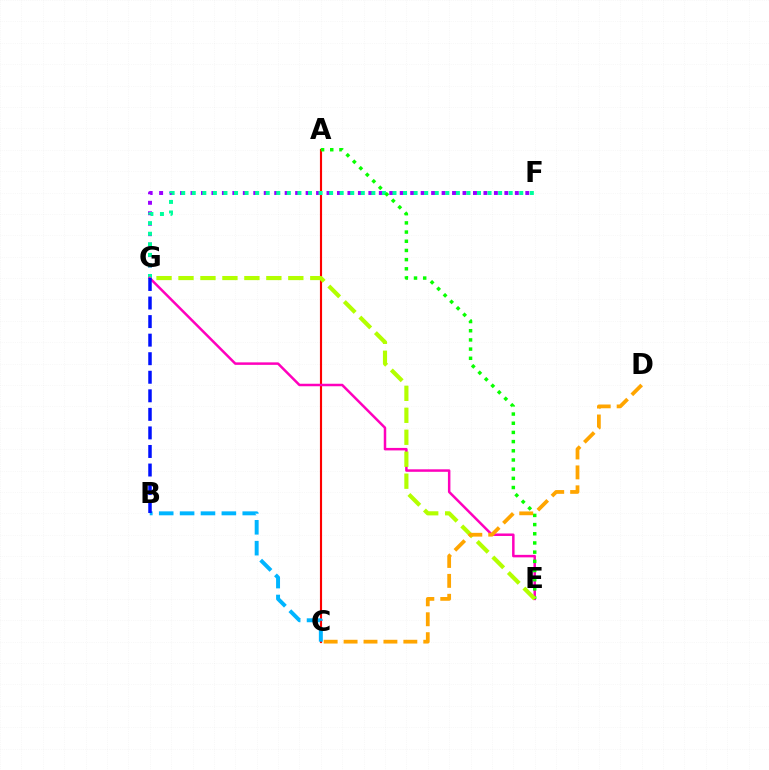{('A', 'C'): [{'color': '#ff0000', 'line_style': 'solid', 'thickness': 1.54}], ('B', 'C'): [{'color': '#00b5ff', 'line_style': 'dashed', 'thickness': 2.84}], ('F', 'G'): [{'color': '#9b00ff', 'line_style': 'dotted', 'thickness': 2.84}, {'color': '#00ff9d', 'line_style': 'dotted', 'thickness': 2.87}], ('E', 'G'): [{'color': '#ff00bd', 'line_style': 'solid', 'thickness': 1.8}, {'color': '#b3ff00', 'line_style': 'dashed', 'thickness': 2.98}], ('A', 'E'): [{'color': '#08ff00', 'line_style': 'dotted', 'thickness': 2.5}], ('B', 'G'): [{'color': '#0010ff', 'line_style': 'dashed', 'thickness': 2.52}], ('C', 'D'): [{'color': '#ffa500', 'line_style': 'dashed', 'thickness': 2.71}]}